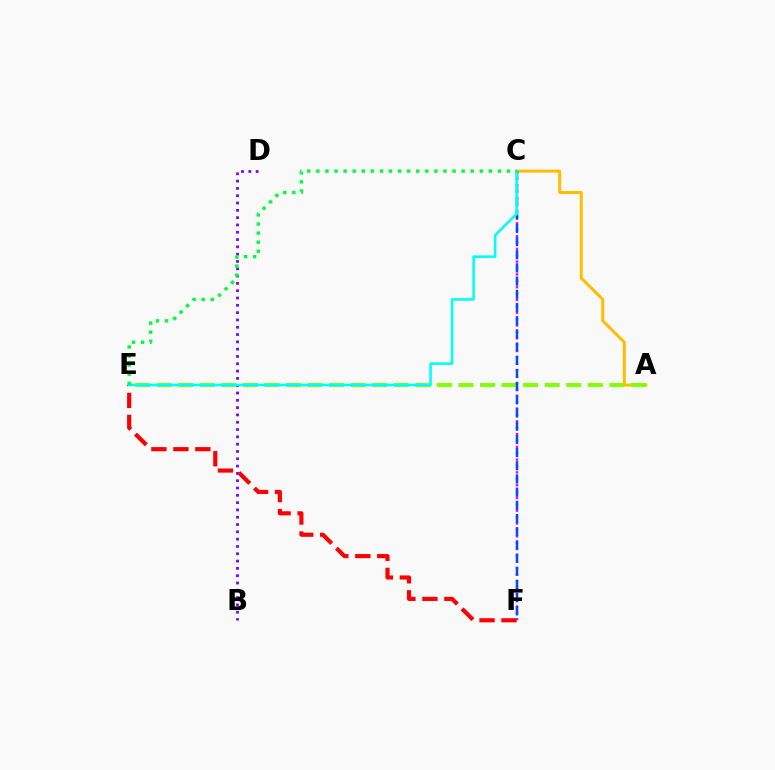{('A', 'C'): [{'color': '#ffbd00', 'line_style': 'solid', 'thickness': 2.16}], ('B', 'D'): [{'color': '#7200ff', 'line_style': 'dotted', 'thickness': 1.99}], ('A', 'E'): [{'color': '#84ff00', 'line_style': 'dashed', 'thickness': 2.93}], ('E', 'F'): [{'color': '#ff0000', 'line_style': 'dashed', 'thickness': 2.99}], ('C', 'F'): [{'color': '#ff00cf', 'line_style': 'dotted', 'thickness': 1.74}, {'color': '#004bff', 'line_style': 'dashed', 'thickness': 1.79}], ('C', 'E'): [{'color': '#00fff6', 'line_style': 'solid', 'thickness': 1.85}, {'color': '#00ff39', 'line_style': 'dotted', 'thickness': 2.47}]}